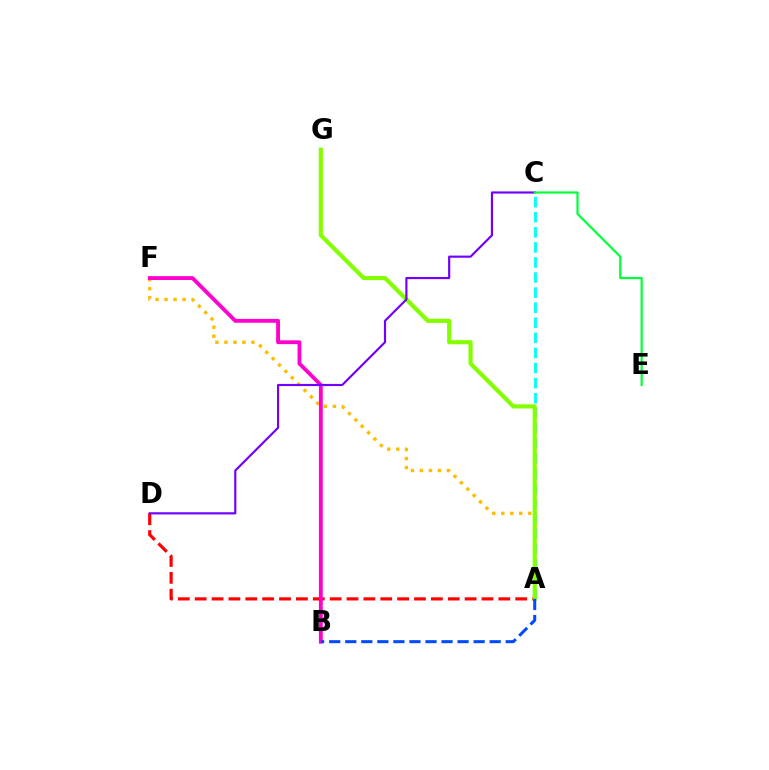{('A', 'D'): [{'color': '#ff0000', 'line_style': 'dashed', 'thickness': 2.29}], ('A', 'F'): [{'color': '#ffbd00', 'line_style': 'dotted', 'thickness': 2.45}], ('B', 'F'): [{'color': '#ff00cf', 'line_style': 'solid', 'thickness': 2.76}], ('A', 'C'): [{'color': '#00fff6', 'line_style': 'dashed', 'thickness': 2.05}], ('A', 'G'): [{'color': '#84ff00', 'line_style': 'solid', 'thickness': 2.99}], ('C', 'D'): [{'color': '#7200ff', 'line_style': 'solid', 'thickness': 1.56}], ('C', 'E'): [{'color': '#00ff39', 'line_style': 'solid', 'thickness': 1.6}], ('A', 'B'): [{'color': '#004bff', 'line_style': 'dashed', 'thickness': 2.18}]}